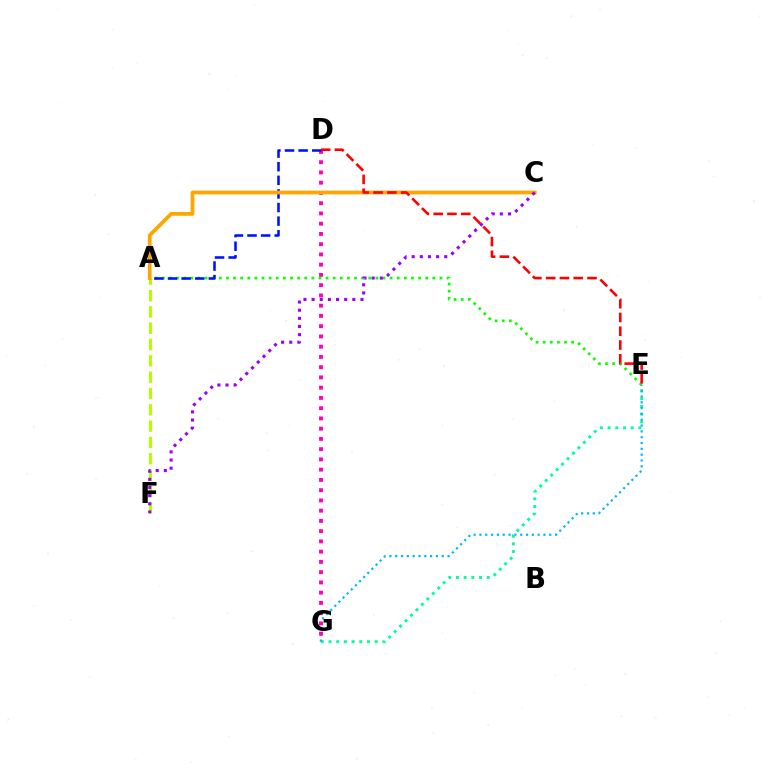{('E', 'G'): [{'color': '#00ff9d', 'line_style': 'dotted', 'thickness': 2.09}, {'color': '#00b5ff', 'line_style': 'dotted', 'thickness': 1.58}], ('A', 'F'): [{'color': '#b3ff00', 'line_style': 'dashed', 'thickness': 2.22}], ('D', 'G'): [{'color': '#ff00bd', 'line_style': 'dotted', 'thickness': 2.78}], ('A', 'E'): [{'color': '#08ff00', 'line_style': 'dotted', 'thickness': 1.93}], ('A', 'D'): [{'color': '#0010ff', 'line_style': 'dashed', 'thickness': 1.85}], ('A', 'C'): [{'color': '#ffa500', 'line_style': 'solid', 'thickness': 2.69}], ('C', 'F'): [{'color': '#9b00ff', 'line_style': 'dotted', 'thickness': 2.21}], ('D', 'E'): [{'color': '#ff0000', 'line_style': 'dashed', 'thickness': 1.87}]}